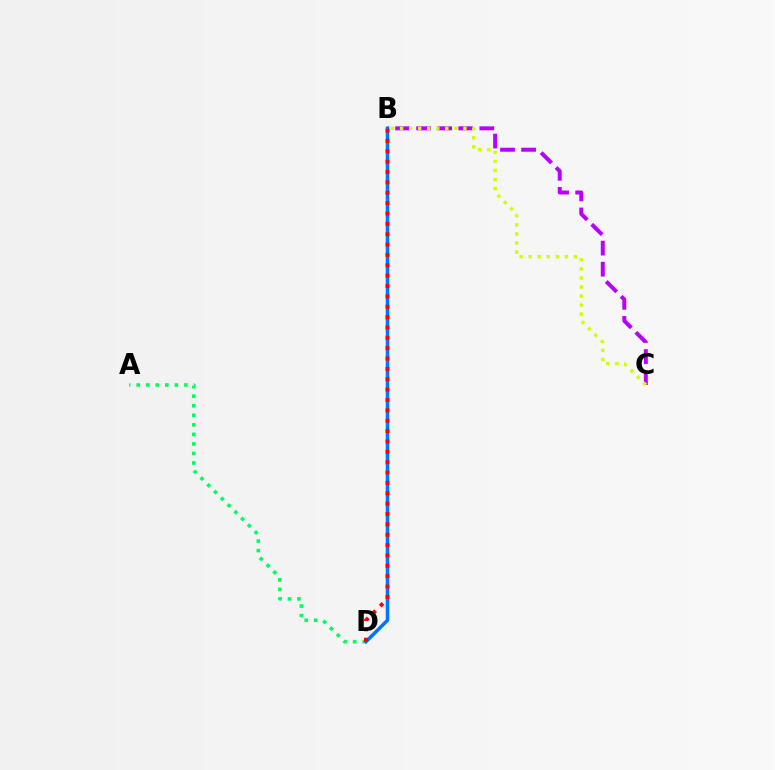{('A', 'D'): [{'color': '#00ff5c', 'line_style': 'dotted', 'thickness': 2.59}], ('B', 'C'): [{'color': '#b900ff', 'line_style': 'dashed', 'thickness': 2.86}, {'color': '#d1ff00', 'line_style': 'dotted', 'thickness': 2.46}], ('B', 'D'): [{'color': '#0074ff', 'line_style': 'solid', 'thickness': 2.52}, {'color': '#ff0000', 'line_style': 'dotted', 'thickness': 2.82}]}